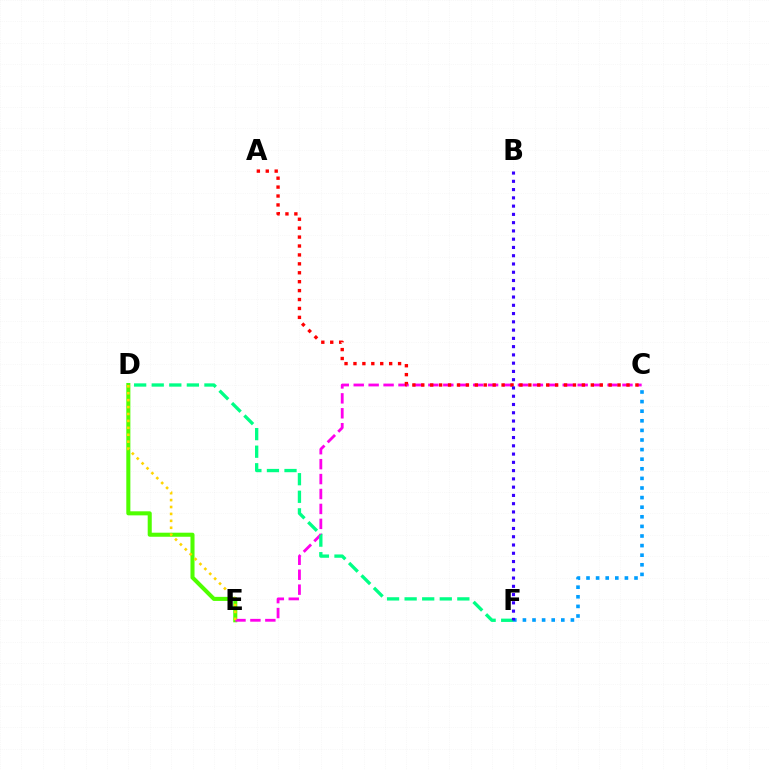{('C', 'F'): [{'color': '#009eff', 'line_style': 'dotted', 'thickness': 2.61}], ('D', 'E'): [{'color': '#4fff00', 'line_style': 'solid', 'thickness': 2.92}, {'color': '#ffd500', 'line_style': 'dotted', 'thickness': 1.88}], ('C', 'E'): [{'color': '#ff00ed', 'line_style': 'dashed', 'thickness': 2.03}], ('A', 'C'): [{'color': '#ff0000', 'line_style': 'dotted', 'thickness': 2.42}], ('D', 'F'): [{'color': '#00ff86', 'line_style': 'dashed', 'thickness': 2.39}], ('B', 'F'): [{'color': '#3700ff', 'line_style': 'dotted', 'thickness': 2.25}]}